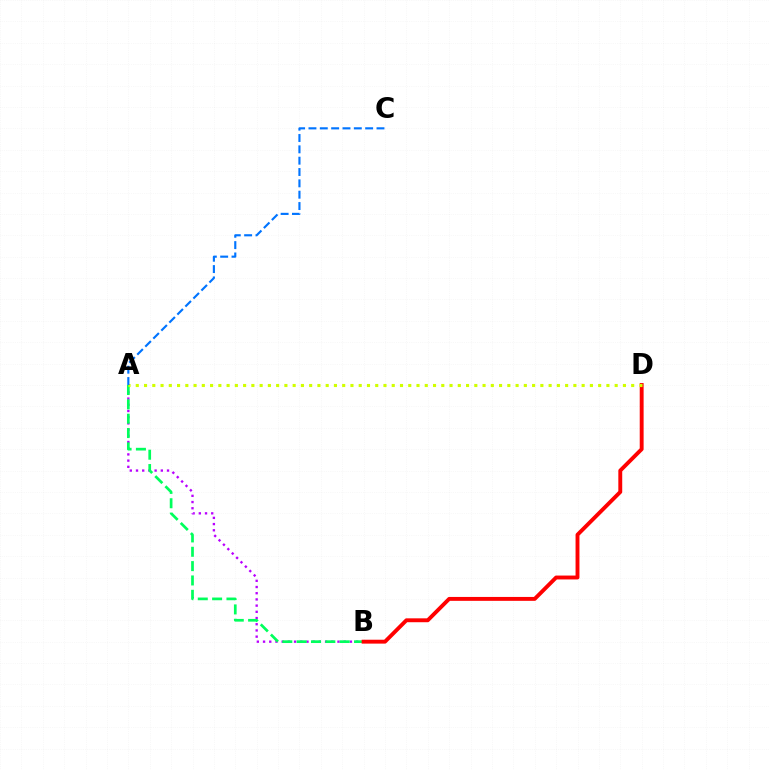{('A', 'B'): [{'color': '#b900ff', 'line_style': 'dotted', 'thickness': 1.69}, {'color': '#00ff5c', 'line_style': 'dashed', 'thickness': 1.95}], ('B', 'D'): [{'color': '#ff0000', 'line_style': 'solid', 'thickness': 2.8}], ('A', 'D'): [{'color': '#d1ff00', 'line_style': 'dotted', 'thickness': 2.24}], ('A', 'C'): [{'color': '#0074ff', 'line_style': 'dashed', 'thickness': 1.54}]}